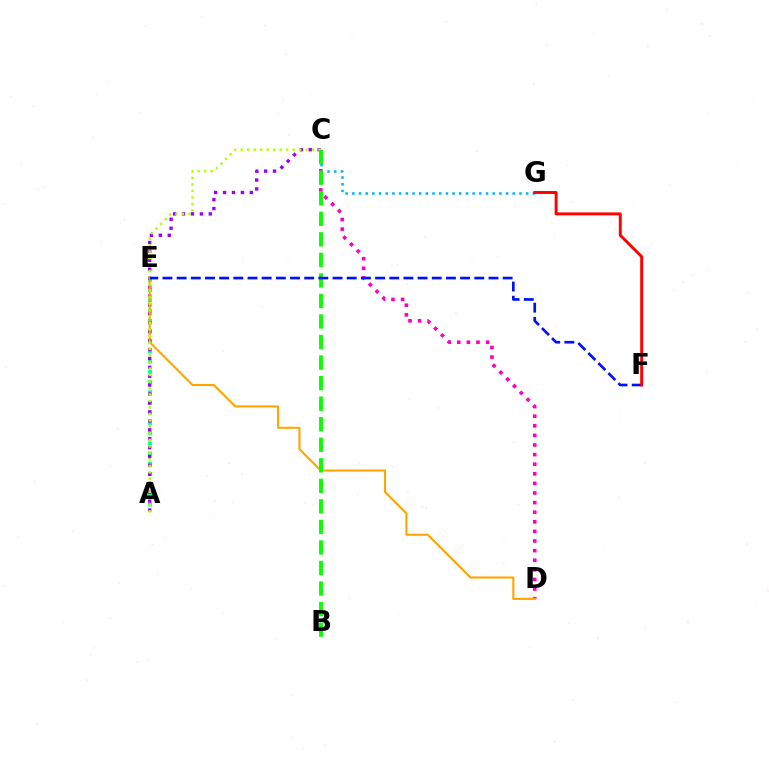{('A', 'E'): [{'color': '#00ff9d', 'line_style': 'dotted', 'thickness': 2.78}], ('A', 'C'): [{'color': '#9b00ff', 'line_style': 'dotted', 'thickness': 2.42}, {'color': '#b3ff00', 'line_style': 'dotted', 'thickness': 1.76}], ('C', 'G'): [{'color': '#00b5ff', 'line_style': 'dotted', 'thickness': 1.82}], ('C', 'D'): [{'color': '#ff00bd', 'line_style': 'dotted', 'thickness': 2.61}], ('D', 'E'): [{'color': '#ffa500', 'line_style': 'solid', 'thickness': 1.5}], ('B', 'C'): [{'color': '#08ff00', 'line_style': 'dashed', 'thickness': 2.79}], ('E', 'F'): [{'color': '#0010ff', 'line_style': 'dashed', 'thickness': 1.93}], ('F', 'G'): [{'color': '#ff0000', 'line_style': 'solid', 'thickness': 2.11}]}